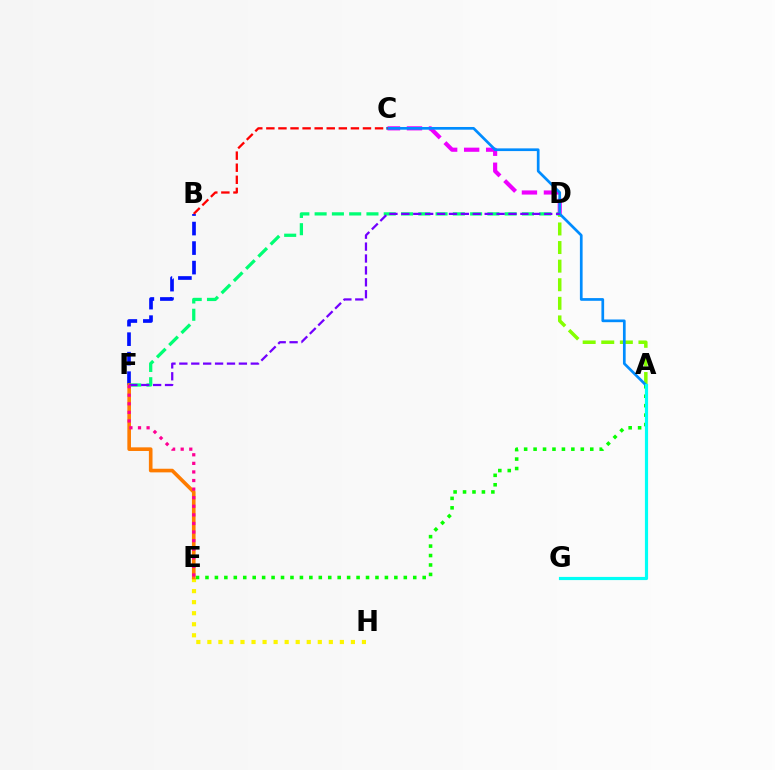{('B', 'F'): [{'color': '#0010ff', 'line_style': 'dashed', 'thickness': 2.65}], ('E', 'H'): [{'color': '#fcf500', 'line_style': 'dotted', 'thickness': 3.0}], ('C', 'D'): [{'color': '#ee00ff', 'line_style': 'dashed', 'thickness': 2.99}], ('A', 'D'): [{'color': '#84ff00', 'line_style': 'dashed', 'thickness': 2.53}], ('D', 'F'): [{'color': '#00ff74', 'line_style': 'dashed', 'thickness': 2.35}, {'color': '#7200ff', 'line_style': 'dashed', 'thickness': 1.62}], ('A', 'E'): [{'color': '#08ff00', 'line_style': 'dotted', 'thickness': 2.57}], ('E', 'F'): [{'color': '#ff7c00', 'line_style': 'solid', 'thickness': 2.61}, {'color': '#ff0094', 'line_style': 'dotted', 'thickness': 2.33}], ('A', 'C'): [{'color': '#008cff', 'line_style': 'solid', 'thickness': 1.95}], ('A', 'G'): [{'color': '#00fff6', 'line_style': 'solid', 'thickness': 2.28}], ('B', 'C'): [{'color': '#ff0000', 'line_style': 'dashed', 'thickness': 1.64}]}